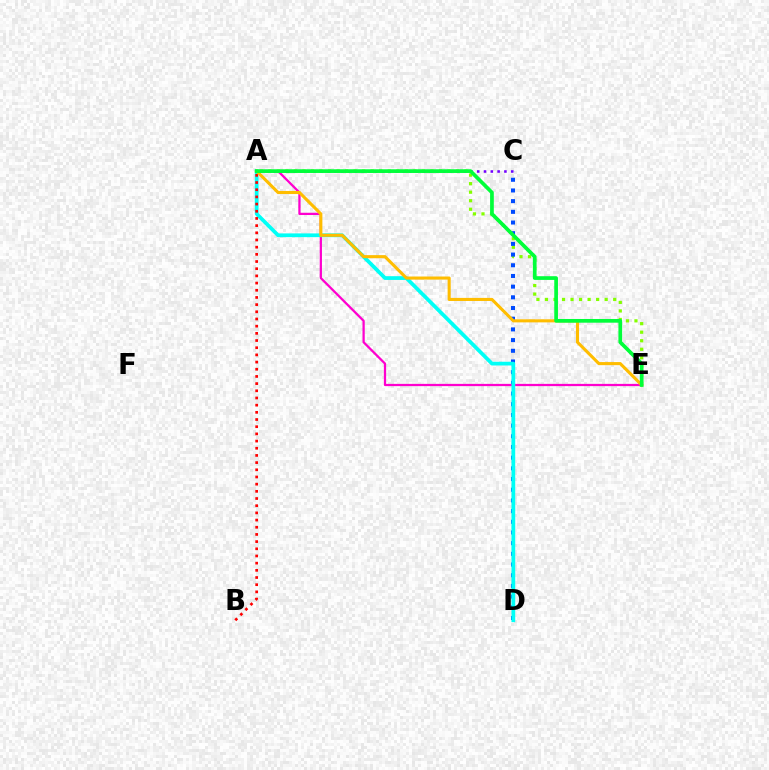{('A', 'E'): [{'color': '#84ff00', 'line_style': 'dotted', 'thickness': 2.32}, {'color': '#ff00cf', 'line_style': 'solid', 'thickness': 1.62}, {'color': '#ffbd00', 'line_style': 'solid', 'thickness': 2.22}, {'color': '#00ff39', 'line_style': 'solid', 'thickness': 2.67}], ('A', 'C'): [{'color': '#7200ff', 'line_style': 'dotted', 'thickness': 1.85}], ('C', 'D'): [{'color': '#004bff', 'line_style': 'dotted', 'thickness': 2.9}], ('A', 'D'): [{'color': '#00fff6', 'line_style': 'solid', 'thickness': 2.7}], ('A', 'B'): [{'color': '#ff0000', 'line_style': 'dotted', 'thickness': 1.95}]}